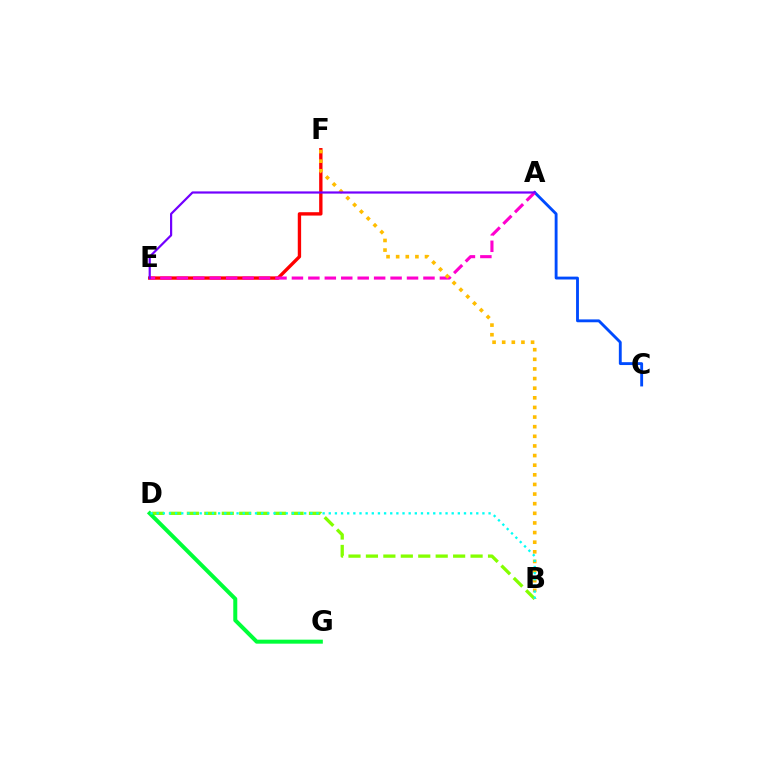{('A', 'C'): [{'color': '#004bff', 'line_style': 'solid', 'thickness': 2.06}], ('E', 'F'): [{'color': '#ff0000', 'line_style': 'solid', 'thickness': 2.42}], ('A', 'E'): [{'color': '#ff00cf', 'line_style': 'dashed', 'thickness': 2.23}, {'color': '#7200ff', 'line_style': 'solid', 'thickness': 1.58}], ('B', 'D'): [{'color': '#84ff00', 'line_style': 'dashed', 'thickness': 2.37}, {'color': '#00fff6', 'line_style': 'dotted', 'thickness': 1.67}], ('B', 'F'): [{'color': '#ffbd00', 'line_style': 'dotted', 'thickness': 2.62}], ('D', 'G'): [{'color': '#00ff39', 'line_style': 'solid', 'thickness': 2.88}]}